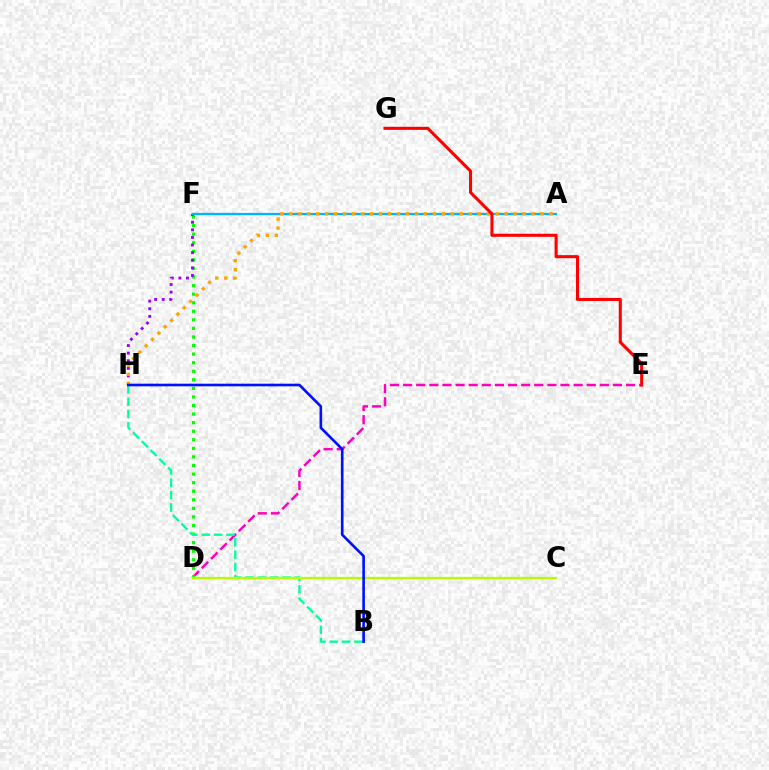{('D', 'E'): [{'color': '#ff00bd', 'line_style': 'dashed', 'thickness': 1.78}], ('D', 'F'): [{'color': '#08ff00', 'line_style': 'dotted', 'thickness': 2.33}], ('F', 'H'): [{'color': '#9b00ff', 'line_style': 'dotted', 'thickness': 2.07}], ('B', 'H'): [{'color': '#00ff9d', 'line_style': 'dashed', 'thickness': 1.68}, {'color': '#0010ff', 'line_style': 'solid', 'thickness': 1.89}], ('A', 'F'): [{'color': '#00b5ff', 'line_style': 'solid', 'thickness': 1.63}], ('A', 'H'): [{'color': '#ffa500', 'line_style': 'dotted', 'thickness': 2.44}], ('C', 'D'): [{'color': '#b3ff00', 'line_style': 'solid', 'thickness': 1.63}], ('E', 'G'): [{'color': '#ff0000', 'line_style': 'solid', 'thickness': 2.2}]}